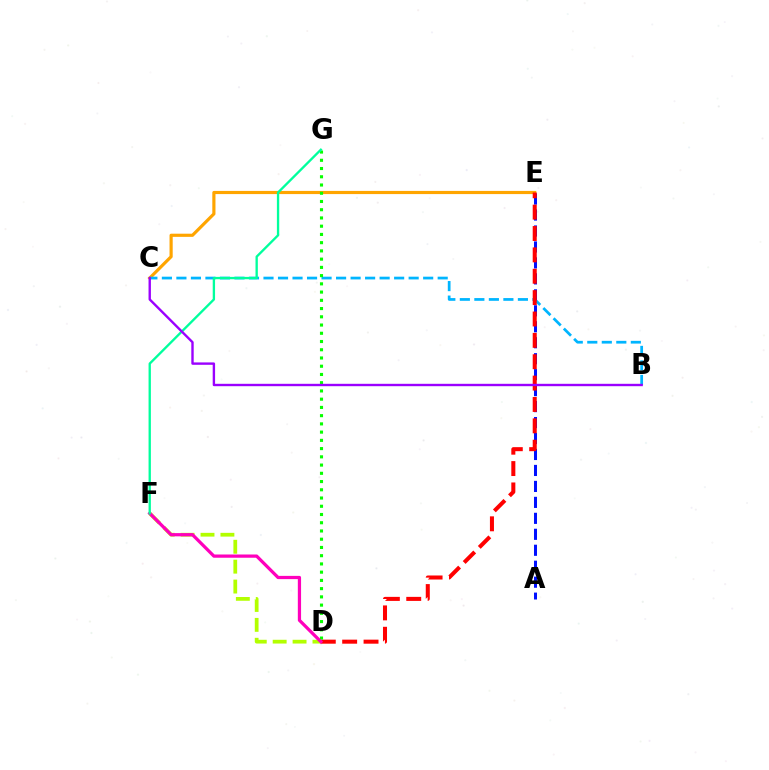{('C', 'E'): [{'color': '#ffa500', 'line_style': 'solid', 'thickness': 2.28}], ('B', 'C'): [{'color': '#00b5ff', 'line_style': 'dashed', 'thickness': 1.97}, {'color': '#9b00ff', 'line_style': 'solid', 'thickness': 1.72}], ('A', 'E'): [{'color': '#0010ff', 'line_style': 'dashed', 'thickness': 2.17}], ('D', 'F'): [{'color': '#b3ff00', 'line_style': 'dashed', 'thickness': 2.7}, {'color': '#ff00bd', 'line_style': 'solid', 'thickness': 2.34}], ('D', 'E'): [{'color': '#ff0000', 'line_style': 'dashed', 'thickness': 2.9}], ('D', 'G'): [{'color': '#08ff00', 'line_style': 'dotted', 'thickness': 2.24}], ('F', 'G'): [{'color': '#00ff9d', 'line_style': 'solid', 'thickness': 1.68}]}